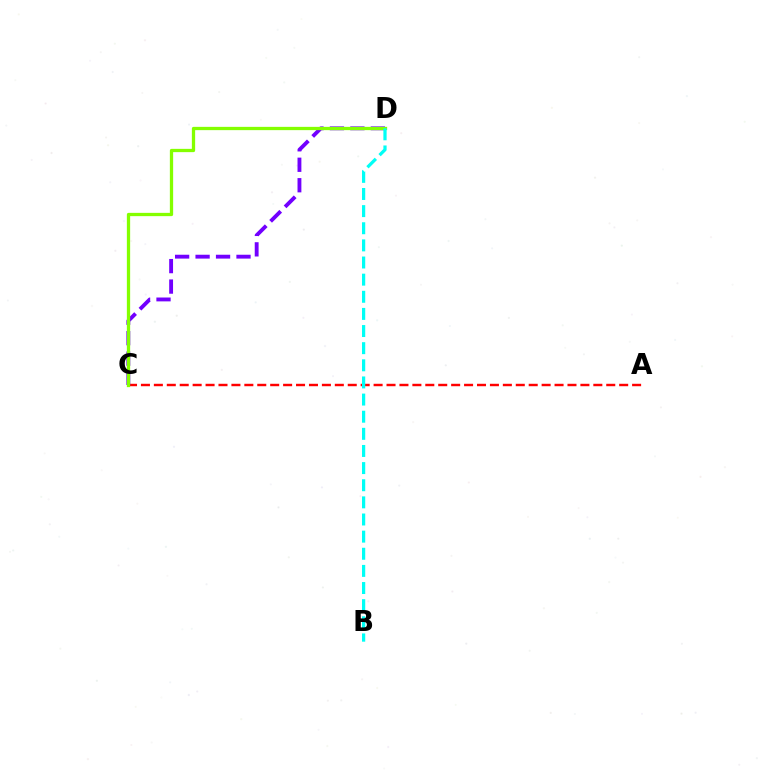{('A', 'C'): [{'color': '#ff0000', 'line_style': 'dashed', 'thickness': 1.76}], ('C', 'D'): [{'color': '#7200ff', 'line_style': 'dashed', 'thickness': 2.78}, {'color': '#84ff00', 'line_style': 'solid', 'thickness': 2.36}], ('B', 'D'): [{'color': '#00fff6', 'line_style': 'dashed', 'thickness': 2.33}]}